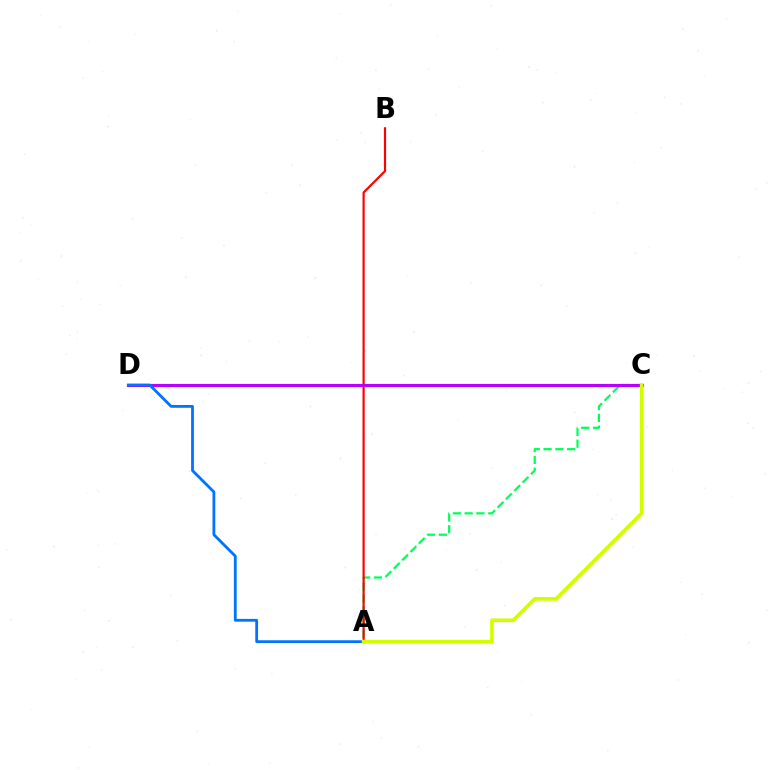{('A', 'C'): [{'color': '#00ff5c', 'line_style': 'dashed', 'thickness': 1.6}, {'color': '#d1ff00', 'line_style': 'solid', 'thickness': 2.64}], ('A', 'B'): [{'color': '#ff0000', 'line_style': 'solid', 'thickness': 1.57}], ('C', 'D'): [{'color': '#b900ff', 'line_style': 'solid', 'thickness': 2.21}], ('A', 'D'): [{'color': '#0074ff', 'line_style': 'solid', 'thickness': 2.01}]}